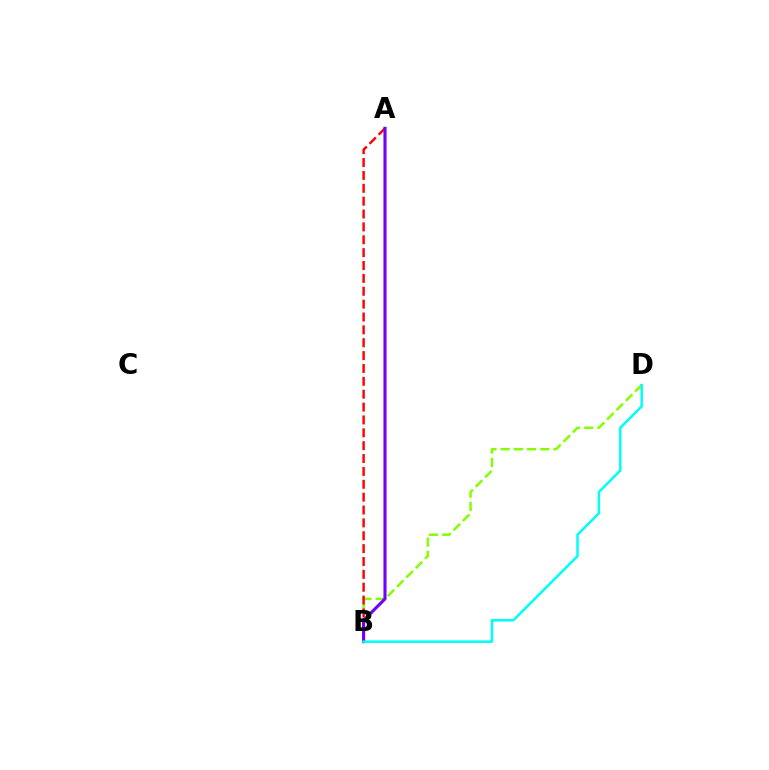{('B', 'D'): [{'color': '#84ff00', 'line_style': 'dashed', 'thickness': 1.79}, {'color': '#00fff6', 'line_style': 'solid', 'thickness': 1.81}], ('A', 'B'): [{'color': '#ff0000', 'line_style': 'dashed', 'thickness': 1.75}, {'color': '#7200ff', 'line_style': 'solid', 'thickness': 2.24}]}